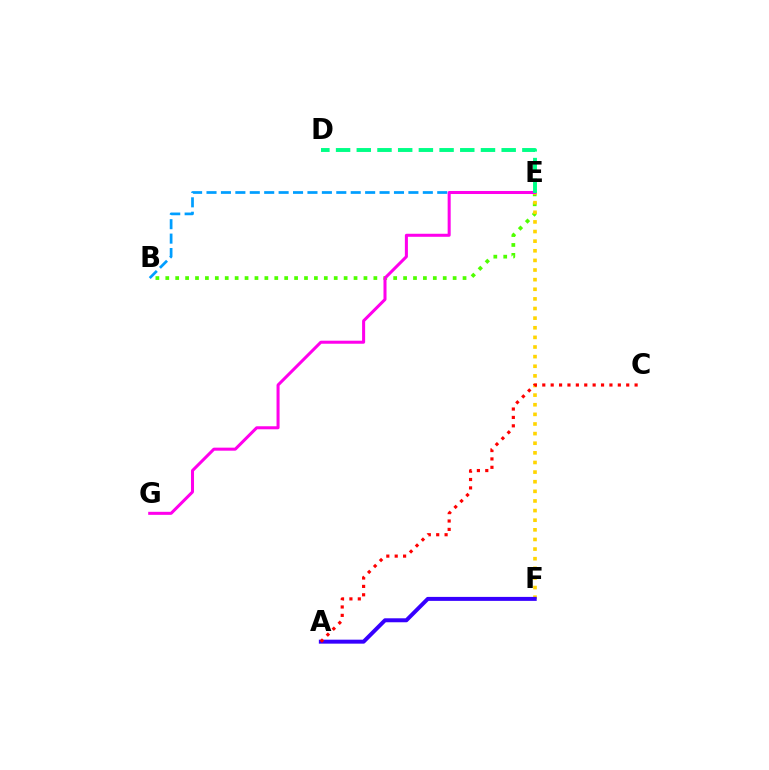{('B', 'E'): [{'color': '#4fff00', 'line_style': 'dotted', 'thickness': 2.69}, {'color': '#009eff', 'line_style': 'dashed', 'thickness': 1.96}], ('E', 'F'): [{'color': '#ffd500', 'line_style': 'dotted', 'thickness': 2.61}], ('A', 'F'): [{'color': '#3700ff', 'line_style': 'solid', 'thickness': 2.86}], ('A', 'C'): [{'color': '#ff0000', 'line_style': 'dotted', 'thickness': 2.28}], ('E', 'G'): [{'color': '#ff00ed', 'line_style': 'solid', 'thickness': 2.18}], ('D', 'E'): [{'color': '#00ff86', 'line_style': 'dashed', 'thickness': 2.81}]}